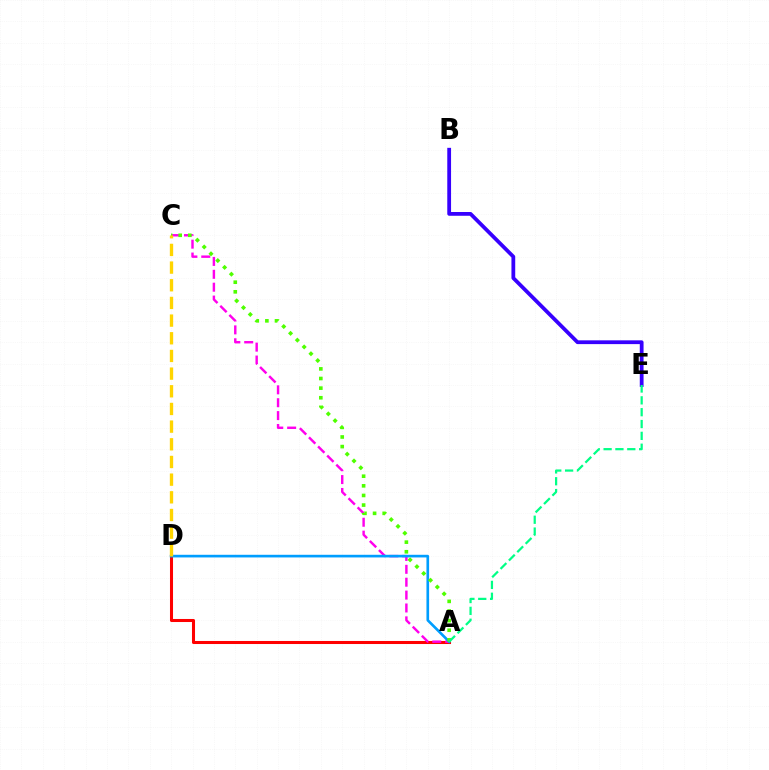{('A', 'D'): [{'color': '#ff0000', 'line_style': 'solid', 'thickness': 2.19}, {'color': '#009eff', 'line_style': 'solid', 'thickness': 1.91}], ('A', 'C'): [{'color': '#ff00ed', 'line_style': 'dashed', 'thickness': 1.75}, {'color': '#4fff00', 'line_style': 'dotted', 'thickness': 2.61}], ('B', 'E'): [{'color': '#3700ff', 'line_style': 'solid', 'thickness': 2.72}], ('A', 'E'): [{'color': '#00ff86', 'line_style': 'dashed', 'thickness': 1.61}], ('C', 'D'): [{'color': '#ffd500', 'line_style': 'dashed', 'thickness': 2.4}]}